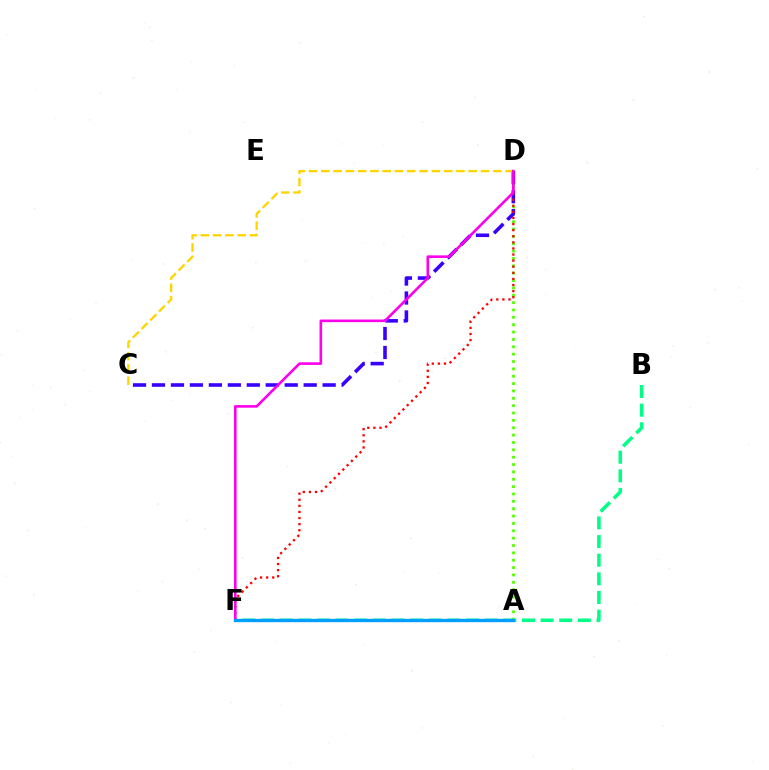{('B', 'F'): [{'color': '#00ff86', 'line_style': 'dashed', 'thickness': 2.53}], ('A', 'D'): [{'color': '#4fff00', 'line_style': 'dotted', 'thickness': 2.0}], ('C', 'D'): [{'color': '#3700ff', 'line_style': 'dashed', 'thickness': 2.58}, {'color': '#ffd500', 'line_style': 'dashed', 'thickness': 1.67}], ('D', 'F'): [{'color': '#ff0000', 'line_style': 'dotted', 'thickness': 1.66}, {'color': '#ff00ed', 'line_style': 'solid', 'thickness': 1.88}], ('A', 'F'): [{'color': '#009eff', 'line_style': 'solid', 'thickness': 2.39}]}